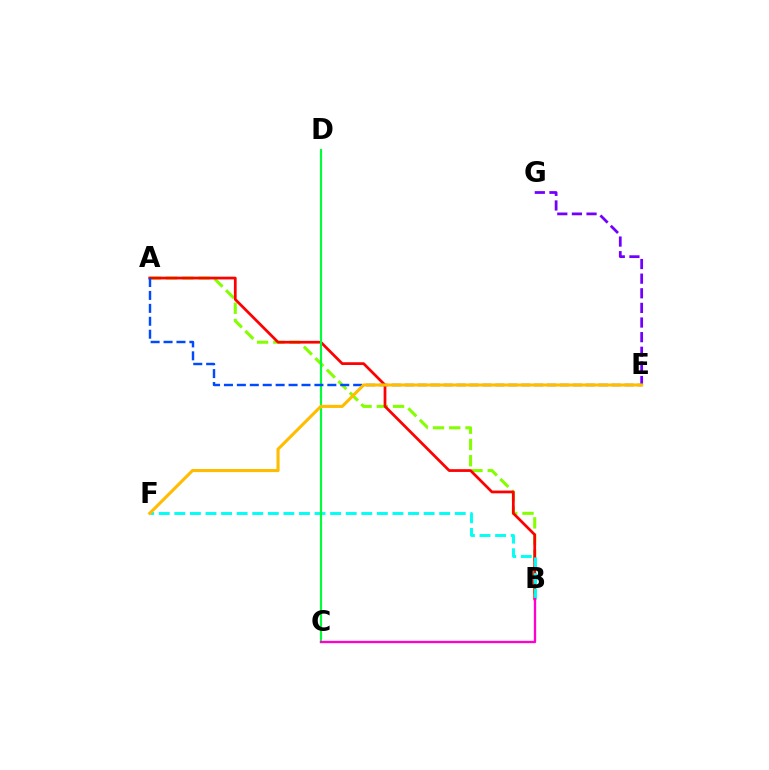{('A', 'B'): [{'color': '#84ff00', 'line_style': 'dashed', 'thickness': 2.21}, {'color': '#ff0000', 'line_style': 'solid', 'thickness': 1.97}], ('B', 'F'): [{'color': '#00fff6', 'line_style': 'dashed', 'thickness': 2.12}], ('C', 'D'): [{'color': '#00ff39', 'line_style': 'solid', 'thickness': 1.56}], ('E', 'G'): [{'color': '#7200ff', 'line_style': 'dashed', 'thickness': 1.99}], ('A', 'E'): [{'color': '#004bff', 'line_style': 'dashed', 'thickness': 1.76}], ('B', 'C'): [{'color': '#ff00cf', 'line_style': 'solid', 'thickness': 1.68}], ('E', 'F'): [{'color': '#ffbd00', 'line_style': 'solid', 'thickness': 2.22}]}